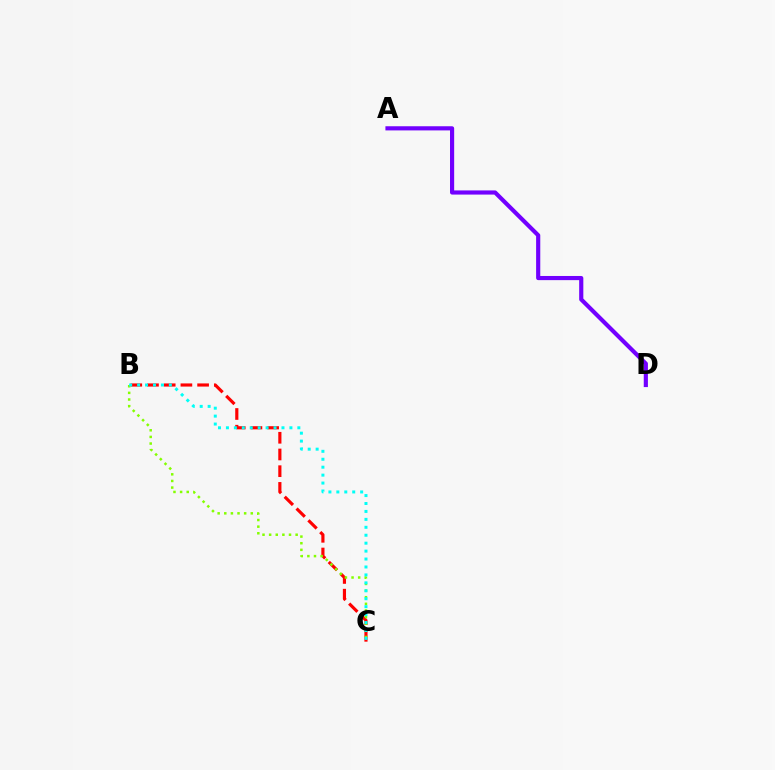{('B', 'C'): [{'color': '#ff0000', 'line_style': 'dashed', 'thickness': 2.27}, {'color': '#84ff00', 'line_style': 'dotted', 'thickness': 1.8}, {'color': '#00fff6', 'line_style': 'dotted', 'thickness': 2.16}], ('A', 'D'): [{'color': '#7200ff', 'line_style': 'solid', 'thickness': 2.99}]}